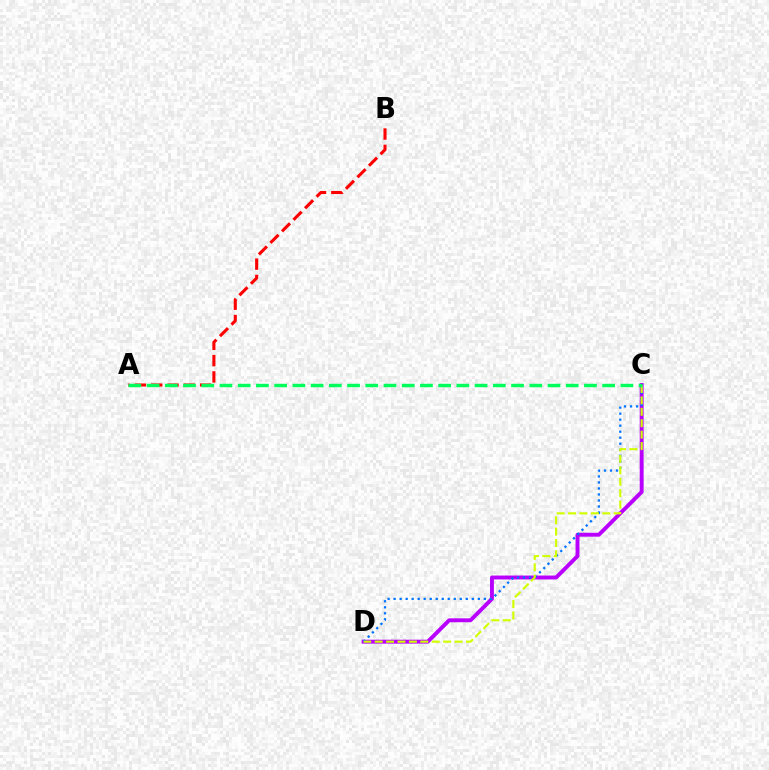{('C', 'D'): [{'color': '#b900ff', 'line_style': 'solid', 'thickness': 2.82}, {'color': '#0074ff', 'line_style': 'dotted', 'thickness': 1.63}, {'color': '#d1ff00', 'line_style': 'dashed', 'thickness': 1.55}], ('A', 'B'): [{'color': '#ff0000', 'line_style': 'dashed', 'thickness': 2.22}], ('A', 'C'): [{'color': '#00ff5c', 'line_style': 'dashed', 'thickness': 2.48}]}